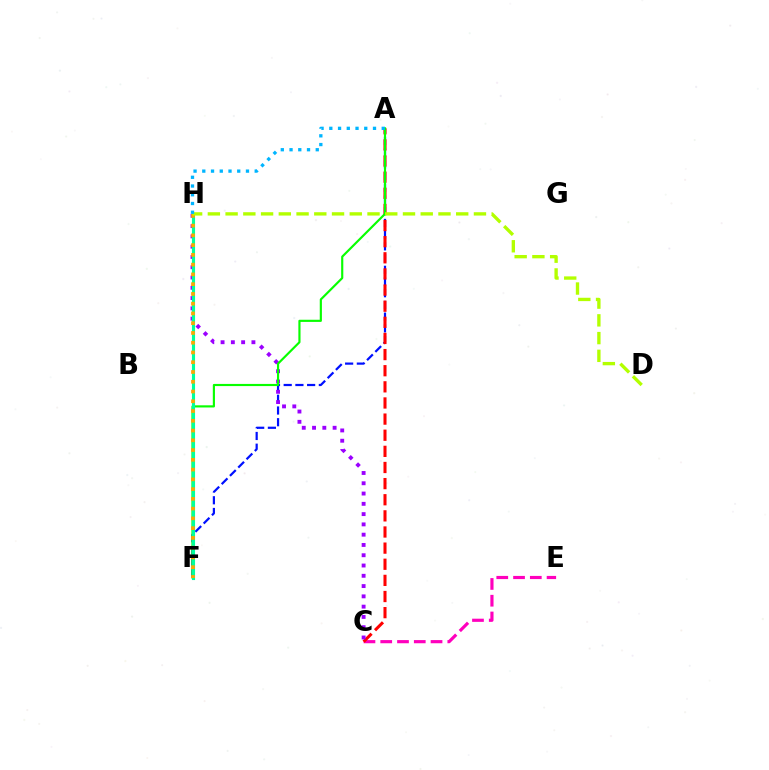{('C', 'E'): [{'color': '#ff00bd', 'line_style': 'dashed', 'thickness': 2.28}], ('A', 'F'): [{'color': '#0010ff', 'line_style': 'dashed', 'thickness': 1.59}, {'color': '#08ff00', 'line_style': 'solid', 'thickness': 1.55}], ('A', 'C'): [{'color': '#ff0000', 'line_style': 'dashed', 'thickness': 2.19}], ('C', 'H'): [{'color': '#9b00ff', 'line_style': 'dotted', 'thickness': 2.79}], ('F', 'H'): [{'color': '#00ff9d', 'line_style': 'solid', 'thickness': 2.24}, {'color': '#ffa500', 'line_style': 'dotted', 'thickness': 2.65}], ('D', 'H'): [{'color': '#b3ff00', 'line_style': 'dashed', 'thickness': 2.41}], ('A', 'H'): [{'color': '#00b5ff', 'line_style': 'dotted', 'thickness': 2.37}]}